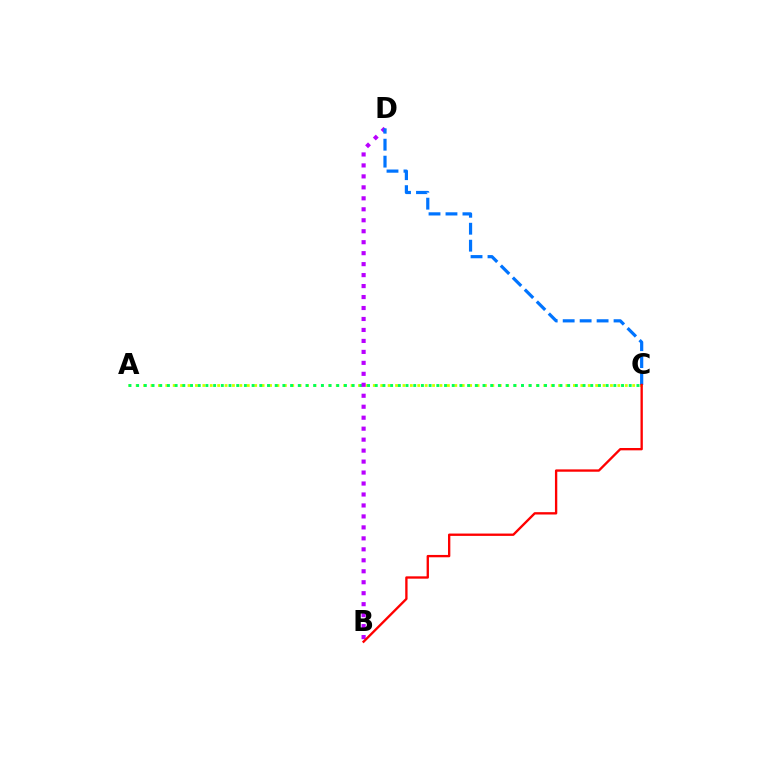{('A', 'C'): [{'color': '#d1ff00', 'line_style': 'dotted', 'thickness': 2.01}, {'color': '#00ff5c', 'line_style': 'dotted', 'thickness': 2.09}], ('B', 'D'): [{'color': '#b900ff', 'line_style': 'dotted', 'thickness': 2.98}], ('C', 'D'): [{'color': '#0074ff', 'line_style': 'dashed', 'thickness': 2.3}], ('B', 'C'): [{'color': '#ff0000', 'line_style': 'solid', 'thickness': 1.68}]}